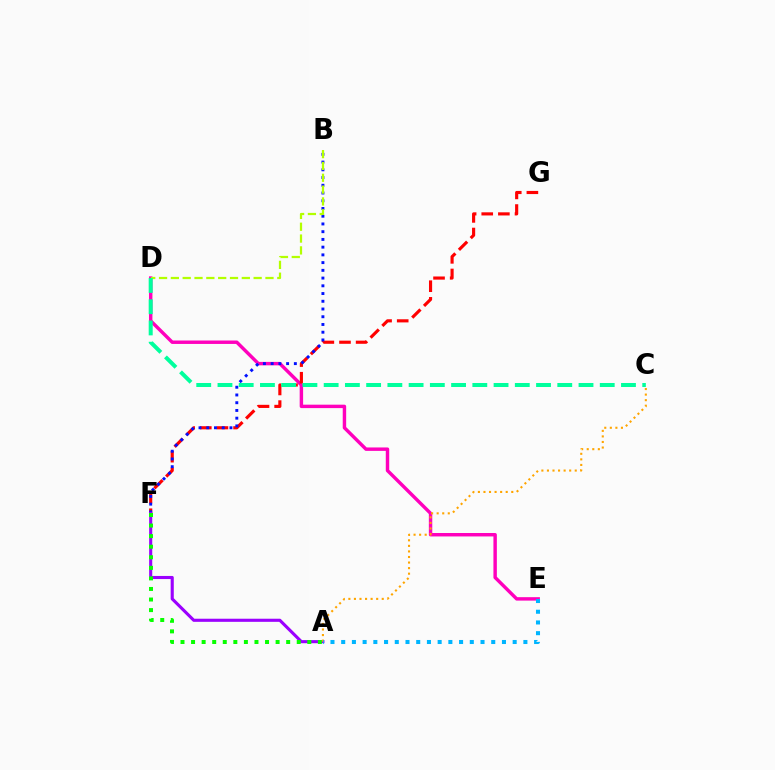{('D', 'E'): [{'color': '#ff00bd', 'line_style': 'solid', 'thickness': 2.47}], ('F', 'G'): [{'color': '#ff0000', 'line_style': 'dashed', 'thickness': 2.26}], ('B', 'F'): [{'color': '#0010ff', 'line_style': 'dotted', 'thickness': 2.1}], ('A', 'F'): [{'color': '#9b00ff', 'line_style': 'solid', 'thickness': 2.24}, {'color': '#08ff00', 'line_style': 'dotted', 'thickness': 2.87}], ('B', 'D'): [{'color': '#b3ff00', 'line_style': 'dashed', 'thickness': 1.61}], ('C', 'D'): [{'color': '#00ff9d', 'line_style': 'dashed', 'thickness': 2.89}], ('A', 'C'): [{'color': '#ffa500', 'line_style': 'dotted', 'thickness': 1.51}], ('A', 'E'): [{'color': '#00b5ff', 'line_style': 'dotted', 'thickness': 2.91}]}